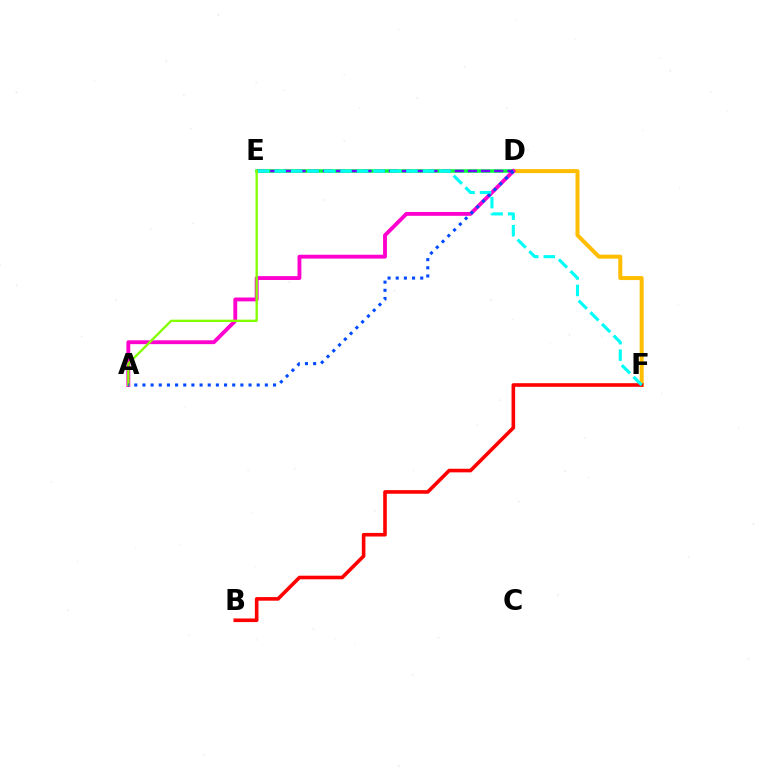{('D', 'F'): [{'color': '#ffbd00', 'line_style': 'solid', 'thickness': 2.88}], ('D', 'E'): [{'color': '#00ff39', 'line_style': 'solid', 'thickness': 2.54}, {'color': '#7200ff', 'line_style': 'dashed', 'thickness': 1.79}], ('A', 'D'): [{'color': '#ff00cf', 'line_style': 'solid', 'thickness': 2.78}, {'color': '#004bff', 'line_style': 'dotted', 'thickness': 2.22}], ('B', 'F'): [{'color': '#ff0000', 'line_style': 'solid', 'thickness': 2.6}], ('E', 'F'): [{'color': '#00fff6', 'line_style': 'dashed', 'thickness': 2.24}], ('A', 'E'): [{'color': '#84ff00', 'line_style': 'solid', 'thickness': 1.68}]}